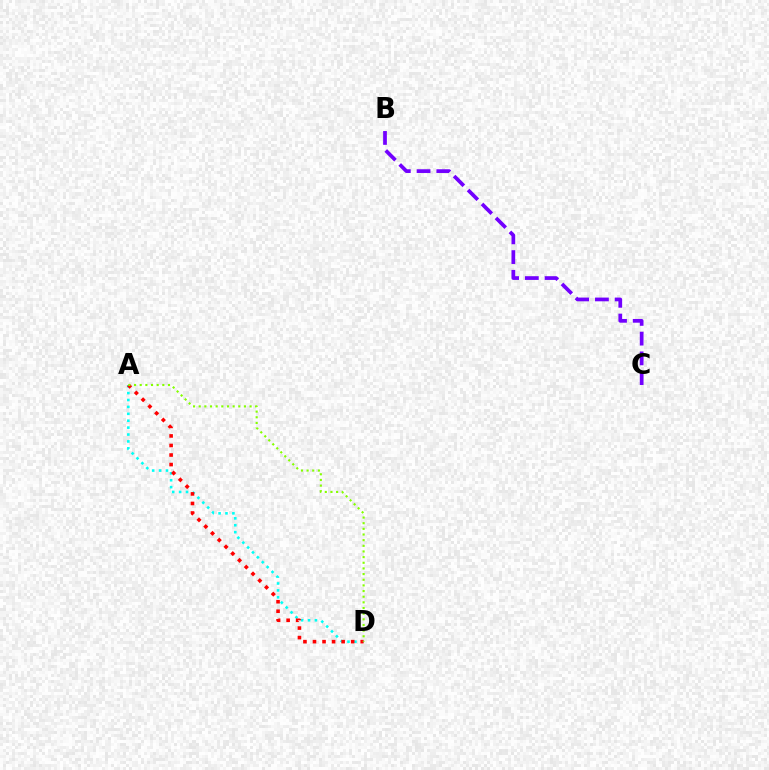{('A', 'D'): [{'color': '#00fff6', 'line_style': 'dotted', 'thickness': 1.88}, {'color': '#ff0000', 'line_style': 'dotted', 'thickness': 2.59}, {'color': '#84ff00', 'line_style': 'dotted', 'thickness': 1.54}], ('B', 'C'): [{'color': '#7200ff', 'line_style': 'dashed', 'thickness': 2.68}]}